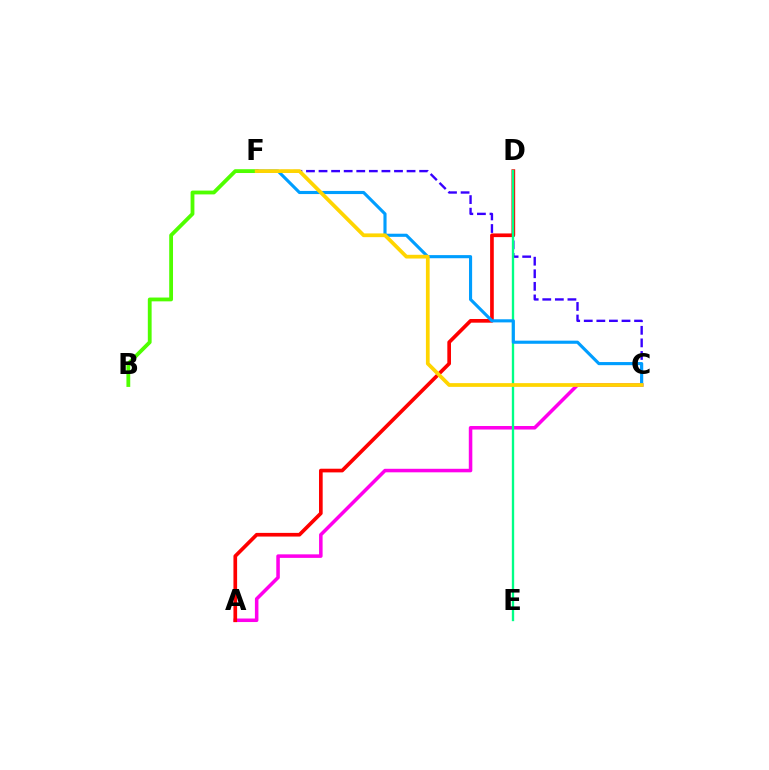{('B', 'F'): [{'color': '#4fff00', 'line_style': 'solid', 'thickness': 2.74}], ('C', 'F'): [{'color': '#3700ff', 'line_style': 'dashed', 'thickness': 1.71}, {'color': '#009eff', 'line_style': 'solid', 'thickness': 2.25}, {'color': '#ffd500', 'line_style': 'solid', 'thickness': 2.69}], ('A', 'C'): [{'color': '#ff00ed', 'line_style': 'solid', 'thickness': 2.54}], ('A', 'D'): [{'color': '#ff0000', 'line_style': 'solid', 'thickness': 2.64}], ('D', 'E'): [{'color': '#00ff86', 'line_style': 'solid', 'thickness': 1.69}]}